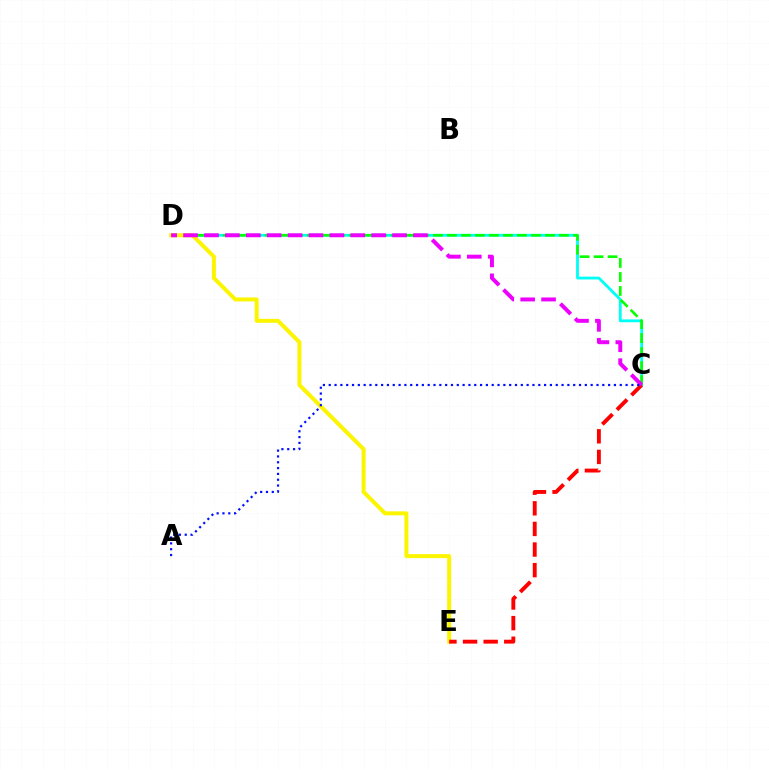{('C', 'D'): [{'color': '#00fff6', 'line_style': 'solid', 'thickness': 2.03}, {'color': '#08ff00', 'line_style': 'dashed', 'thickness': 1.9}, {'color': '#ee00ff', 'line_style': 'dashed', 'thickness': 2.84}], ('D', 'E'): [{'color': '#fcf500', 'line_style': 'solid', 'thickness': 2.87}], ('C', 'E'): [{'color': '#ff0000', 'line_style': 'dashed', 'thickness': 2.8}], ('A', 'C'): [{'color': '#0010ff', 'line_style': 'dotted', 'thickness': 1.58}]}